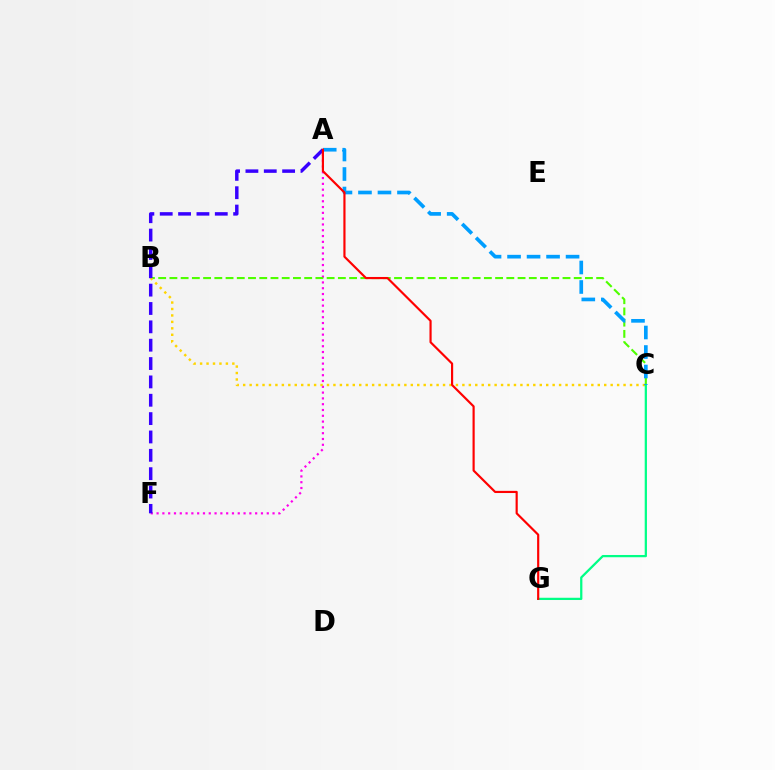{('A', 'F'): [{'color': '#ff00ed', 'line_style': 'dotted', 'thickness': 1.58}, {'color': '#3700ff', 'line_style': 'dashed', 'thickness': 2.49}], ('B', 'C'): [{'color': '#4fff00', 'line_style': 'dashed', 'thickness': 1.53}, {'color': '#ffd500', 'line_style': 'dotted', 'thickness': 1.75}], ('C', 'G'): [{'color': '#00ff86', 'line_style': 'solid', 'thickness': 1.62}], ('A', 'C'): [{'color': '#009eff', 'line_style': 'dashed', 'thickness': 2.65}], ('A', 'G'): [{'color': '#ff0000', 'line_style': 'solid', 'thickness': 1.56}]}